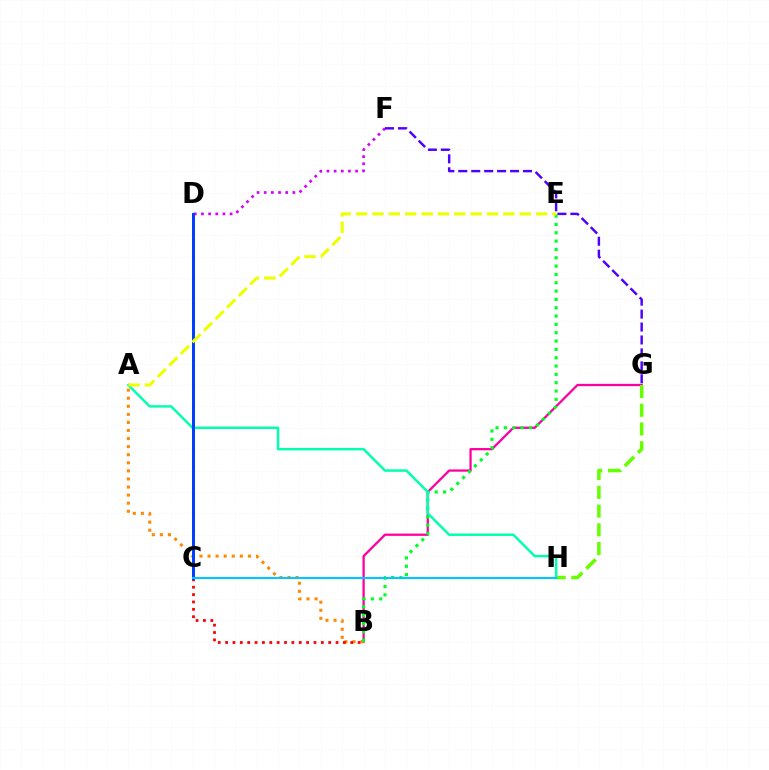{('D', 'F'): [{'color': '#d600ff', 'line_style': 'dotted', 'thickness': 1.95}], ('B', 'G'): [{'color': '#ff00a0', 'line_style': 'solid', 'thickness': 1.64}], ('A', 'B'): [{'color': '#ff8800', 'line_style': 'dotted', 'thickness': 2.19}], ('G', 'H'): [{'color': '#66ff00', 'line_style': 'dashed', 'thickness': 2.54}], ('B', 'C'): [{'color': '#ff0000', 'line_style': 'dotted', 'thickness': 2.0}], ('B', 'E'): [{'color': '#00ff27', 'line_style': 'dotted', 'thickness': 2.26}], ('A', 'H'): [{'color': '#00ffaf', 'line_style': 'solid', 'thickness': 1.77}], ('C', 'D'): [{'color': '#003fff', 'line_style': 'solid', 'thickness': 2.15}], ('F', 'G'): [{'color': '#4f00ff', 'line_style': 'dashed', 'thickness': 1.76}], ('C', 'H'): [{'color': '#00c7ff', 'line_style': 'solid', 'thickness': 1.5}], ('A', 'E'): [{'color': '#eeff00', 'line_style': 'dashed', 'thickness': 2.22}]}